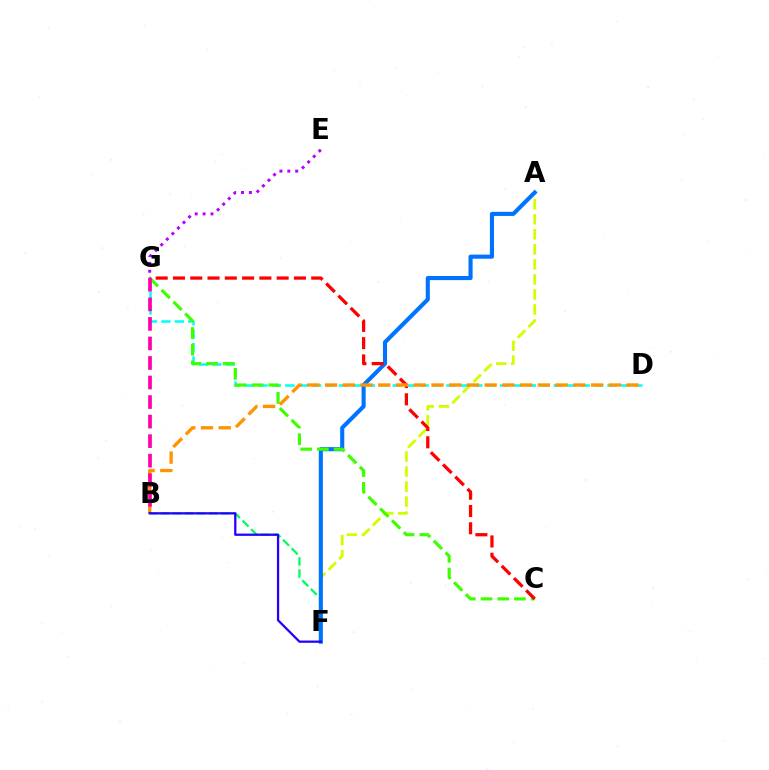{('B', 'F'): [{'color': '#00ff5c', 'line_style': 'dashed', 'thickness': 1.65}, {'color': '#2500ff', 'line_style': 'solid', 'thickness': 1.63}], ('A', 'F'): [{'color': '#d1ff00', 'line_style': 'dashed', 'thickness': 2.04}, {'color': '#0074ff', 'line_style': 'solid', 'thickness': 2.96}], ('D', 'G'): [{'color': '#00fff6', 'line_style': 'dashed', 'thickness': 1.82}], ('C', 'G'): [{'color': '#3dff00', 'line_style': 'dashed', 'thickness': 2.27}, {'color': '#ff0000', 'line_style': 'dashed', 'thickness': 2.35}], ('B', 'D'): [{'color': '#ff9400', 'line_style': 'dashed', 'thickness': 2.41}], ('B', 'G'): [{'color': '#ff00ac', 'line_style': 'dashed', 'thickness': 2.65}], ('E', 'G'): [{'color': '#b900ff', 'line_style': 'dotted', 'thickness': 2.14}]}